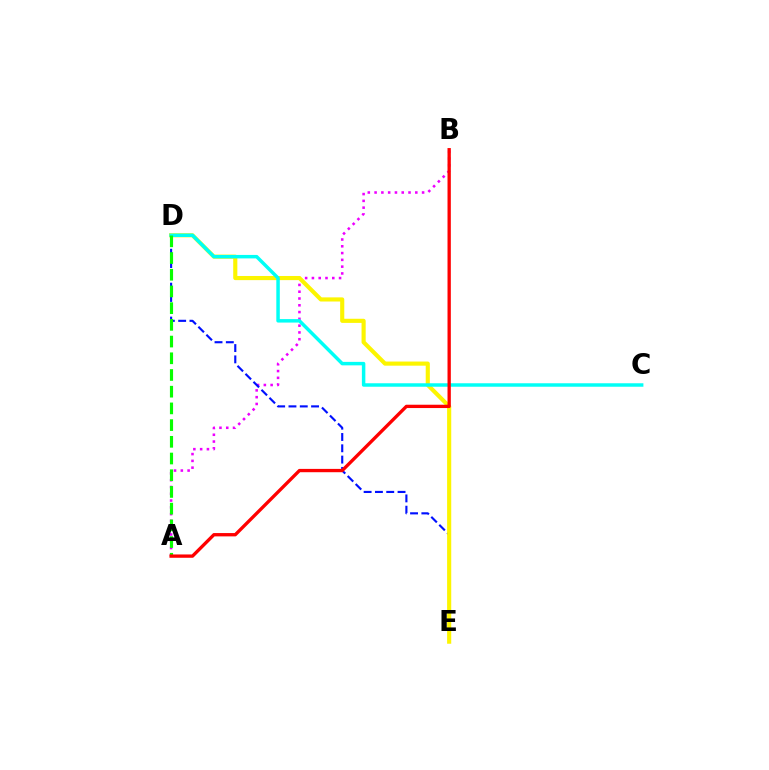{('A', 'B'): [{'color': '#ee00ff', 'line_style': 'dotted', 'thickness': 1.84}, {'color': '#ff0000', 'line_style': 'solid', 'thickness': 2.39}], ('D', 'E'): [{'color': '#0010ff', 'line_style': 'dashed', 'thickness': 1.54}, {'color': '#fcf500', 'line_style': 'solid', 'thickness': 2.97}], ('C', 'D'): [{'color': '#00fff6', 'line_style': 'solid', 'thickness': 2.5}], ('A', 'D'): [{'color': '#08ff00', 'line_style': 'dashed', 'thickness': 2.27}]}